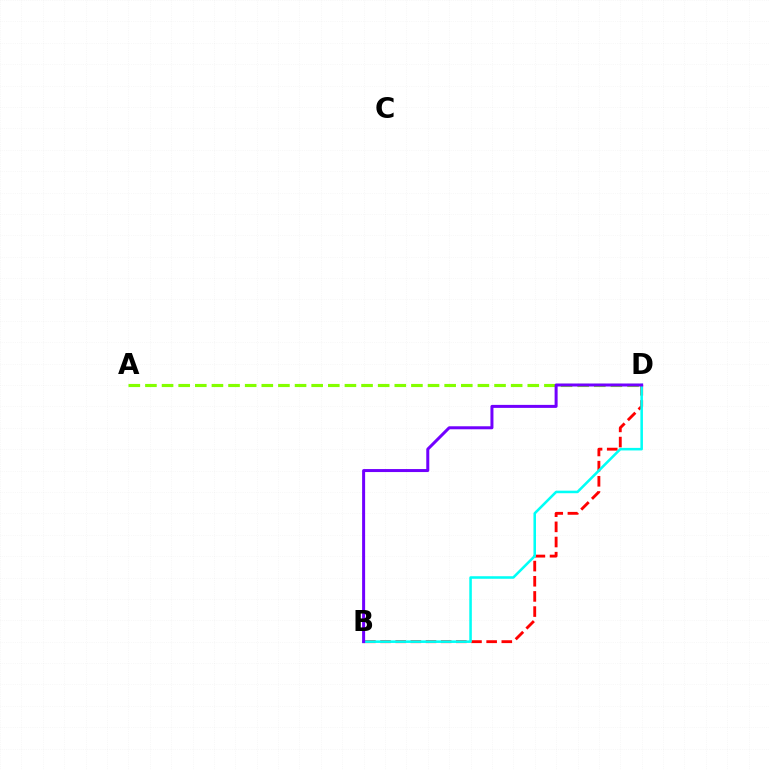{('B', 'D'): [{'color': '#ff0000', 'line_style': 'dashed', 'thickness': 2.06}, {'color': '#00fff6', 'line_style': 'solid', 'thickness': 1.84}, {'color': '#7200ff', 'line_style': 'solid', 'thickness': 2.16}], ('A', 'D'): [{'color': '#84ff00', 'line_style': 'dashed', 'thickness': 2.26}]}